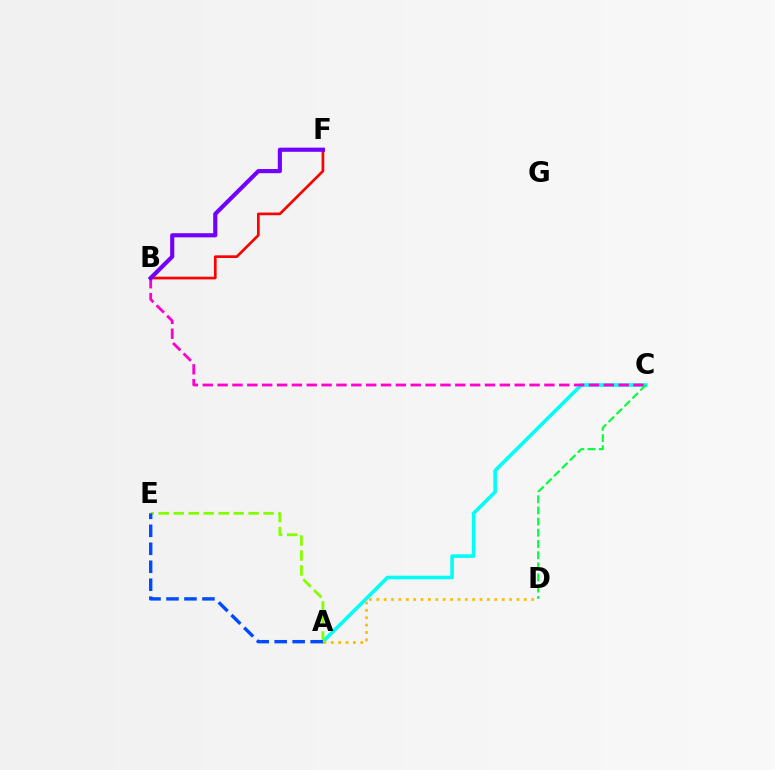{('A', 'C'): [{'color': '#00fff6', 'line_style': 'solid', 'thickness': 2.6}], ('A', 'E'): [{'color': '#84ff00', 'line_style': 'dashed', 'thickness': 2.04}, {'color': '#004bff', 'line_style': 'dashed', 'thickness': 2.44}], ('B', 'F'): [{'color': '#ff0000', 'line_style': 'solid', 'thickness': 1.93}, {'color': '#7200ff', 'line_style': 'solid', 'thickness': 2.98}], ('B', 'C'): [{'color': '#ff00cf', 'line_style': 'dashed', 'thickness': 2.02}], ('A', 'D'): [{'color': '#ffbd00', 'line_style': 'dotted', 'thickness': 2.0}], ('C', 'D'): [{'color': '#00ff39', 'line_style': 'dashed', 'thickness': 1.52}]}